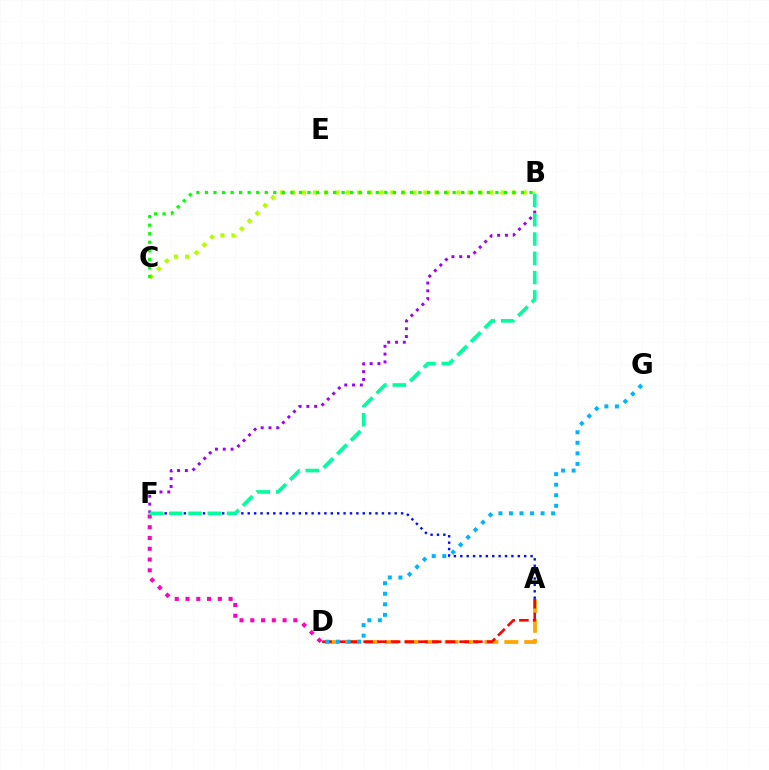{('B', 'F'): [{'color': '#9b00ff', 'line_style': 'dotted', 'thickness': 2.12}, {'color': '#00ff9d', 'line_style': 'dashed', 'thickness': 2.62}], ('B', 'C'): [{'color': '#b3ff00', 'line_style': 'dotted', 'thickness': 3.0}, {'color': '#08ff00', 'line_style': 'dotted', 'thickness': 2.32}], ('A', 'D'): [{'color': '#ffa500', 'line_style': 'dashed', 'thickness': 2.71}, {'color': '#ff0000', 'line_style': 'dashed', 'thickness': 1.86}], ('A', 'F'): [{'color': '#0010ff', 'line_style': 'dotted', 'thickness': 1.74}], ('D', 'F'): [{'color': '#ff00bd', 'line_style': 'dotted', 'thickness': 2.93}], ('D', 'G'): [{'color': '#00b5ff', 'line_style': 'dotted', 'thickness': 2.87}]}